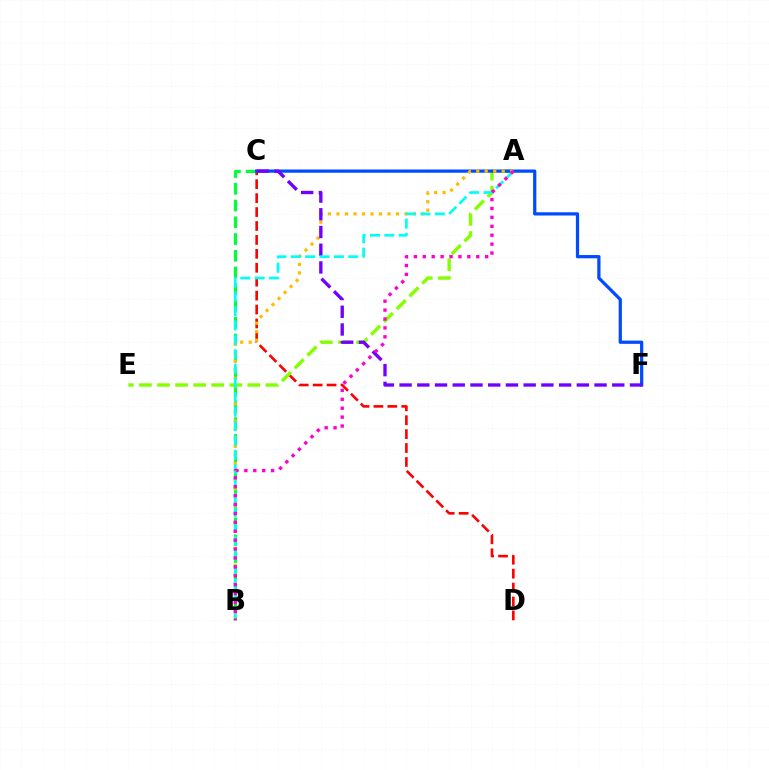{('C', 'D'): [{'color': '#ff0000', 'line_style': 'dashed', 'thickness': 1.89}], ('B', 'C'): [{'color': '#00ff39', 'line_style': 'dashed', 'thickness': 2.27}], ('A', 'E'): [{'color': '#84ff00', 'line_style': 'dashed', 'thickness': 2.45}], ('C', 'F'): [{'color': '#004bff', 'line_style': 'solid', 'thickness': 2.33}, {'color': '#7200ff', 'line_style': 'dashed', 'thickness': 2.41}], ('A', 'B'): [{'color': '#ffbd00', 'line_style': 'dotted', 'thickness': 2.31}, {'color': '#00fff6', 'line_style': 'dashed', 'thickness': 1.95}, {'color': '#ff00cf', 'line_style': 'dotted', 'thickness': 2.42}]}